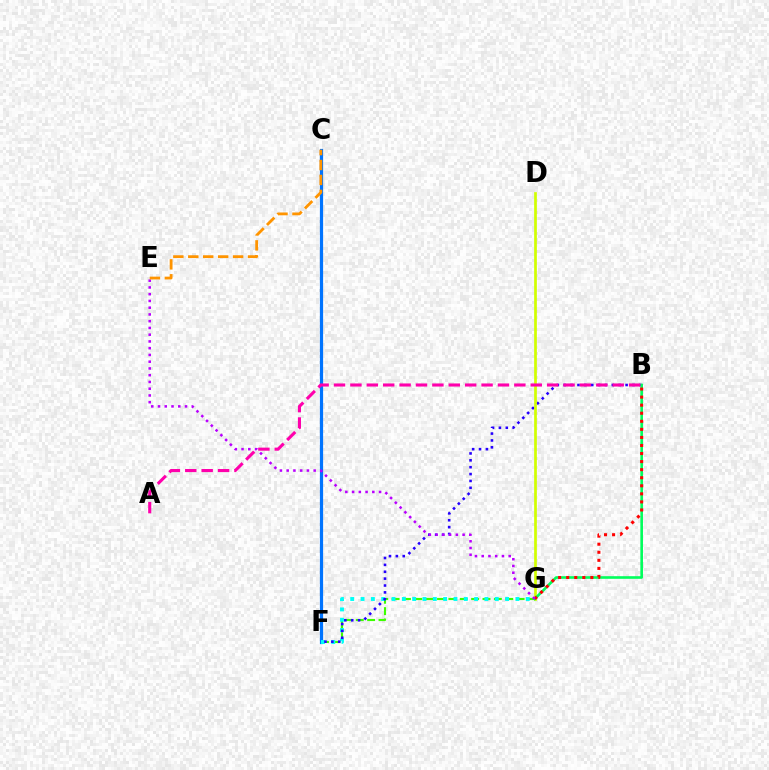{('C', 'F'): [{'color': '#0074ff', 'line_style': 'solid', 'thickness': 2.31}], ('F', 'G'): [{'color': '#3dff00', 'line_style': 'dashed', 'thickness': 1.54}, {'color': '#00fff6', 'line_style': 'dotted', 'thickness': 2.81}], ('B', 'F'): [{'color': '#2500ff', 'line_style': 'dotted', 'thickness': 1.87}], ('D', 'G'): [{'color': '#d1ff00', 'line_style': 'solid', 'thickness': 1.95}], ('B', 'G'): [{'color': '#00ff5c', 'line_style': 'solid', 'thickness': 1.89}, {'color': '#ff0000', 'line_style': 'dotted', 'thickness': 2.19}], ('A', 'B'): [{'color': '#ff00ac', 'line_style': 'dashed', 'thickness': 2.23}], ('E', 'G'): [{'color': '#b900ff', 'line_style': 'dotted', 'thickness': 1.83}], ('C', 'E'): [{'color': '#ff9400', 'line_style': 'dashed', 'thickness': 2.03}]}